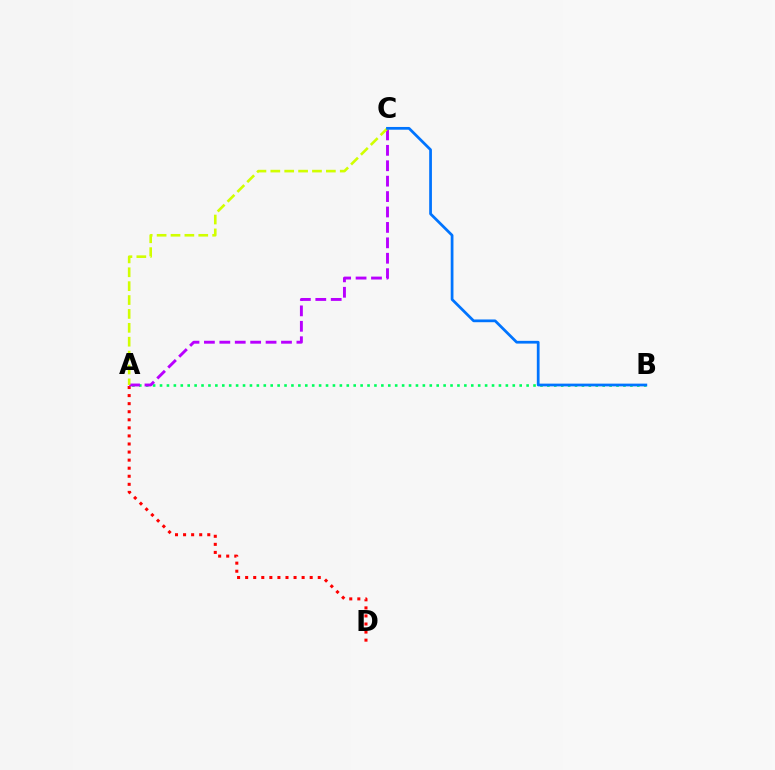{('A', 'D'): [{'color': '#ff0000', 'line_style': 'dotted', 'thickness': 2.19}], ('A', 'B'): [{'color': '#00ff5c', 'line_style': 'dotted', 'thickness': 1.88}], ('A', 'C'): [{'color': '#b900ff', 'line_style': 'dashed', 'thickness': 2.09}, {'color': '#d1ff00', 'line_style': 'dashed', 'thickness': 1.89}], ('B', 'C'): [{'color': '#0074ff', 'line_style': 'solid', 'thickness': 1.98}]}